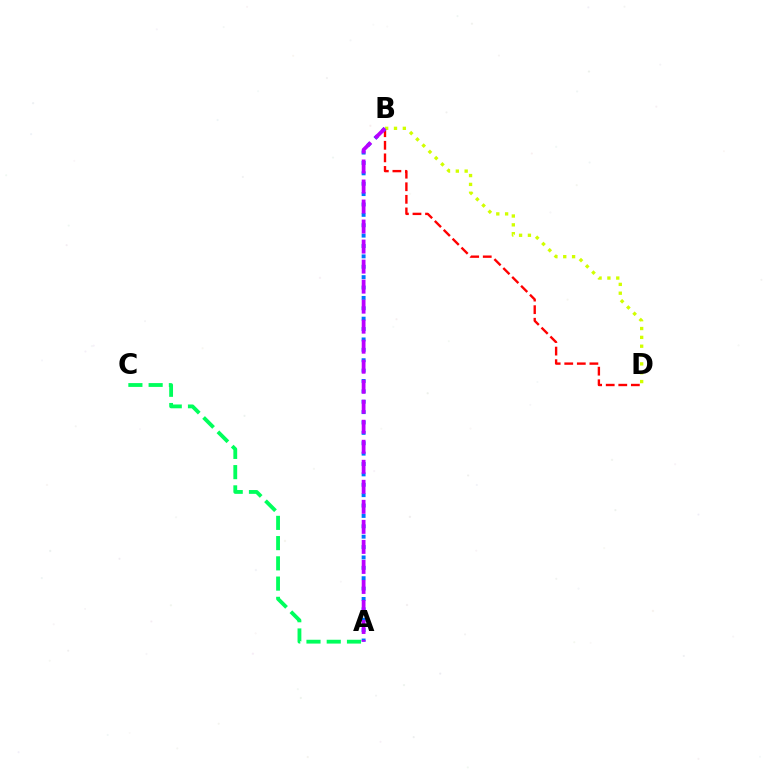{('B', 'D'): [{'color': '#ff0000', 'line_style': 'dashed', 'thickness': 1.71}, {'color': '#d1ff00', 'line_style': 'dotted', 'thickness': 2.4}], ('A', 'C'): [{'color': '#00ff5c', 'line_style': 'dashed', 'thickness': 2.75}], ('A', 'B'): [{'color': '#0074ff', 'line_style': 'dotted', 'thickness': 2.82}, {'color': '#b900ff', 'line_style': 'dashed', 'thickness': 2.72}]}